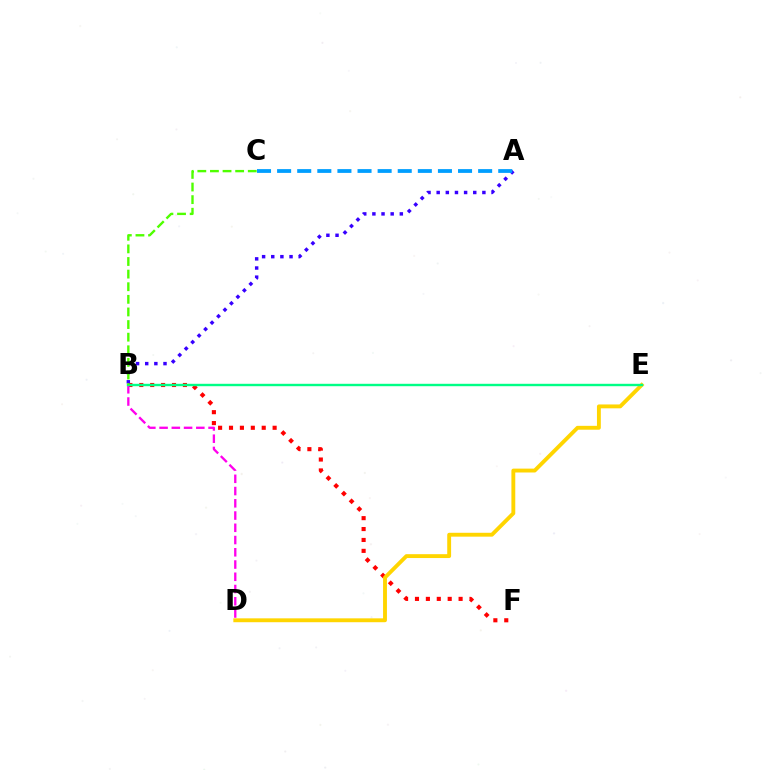{('B', 'F'): [{'color': '#ff0000', 'line_style': 'dotted', 'thickness': 2.96}], ('B', 'D'): [{'color': '#ff00ed', 'line_style': 'dashed', 'thickness': 1.66}], ('A', 'B'): [{'color': '#3700ff', 'line_style': 'dotted', 'thickness': 2.48}], ('D', 'E'): [{'color': '#ffd500', 'line_style': 'solid', 'thickness': 2.79}], ('B', 'E'): [{'color': '#00ff86', 'line_style': 'solid', 'thickness': 1.73}], ('B', 'C'): [{'color': '#4fff00', 'line_style': 'dashed', 'thickness': 1.71}], ('A', 'C'): [{'color': '#009eff', 'line_style': 'dashed', 'thickness': 2.73}]}